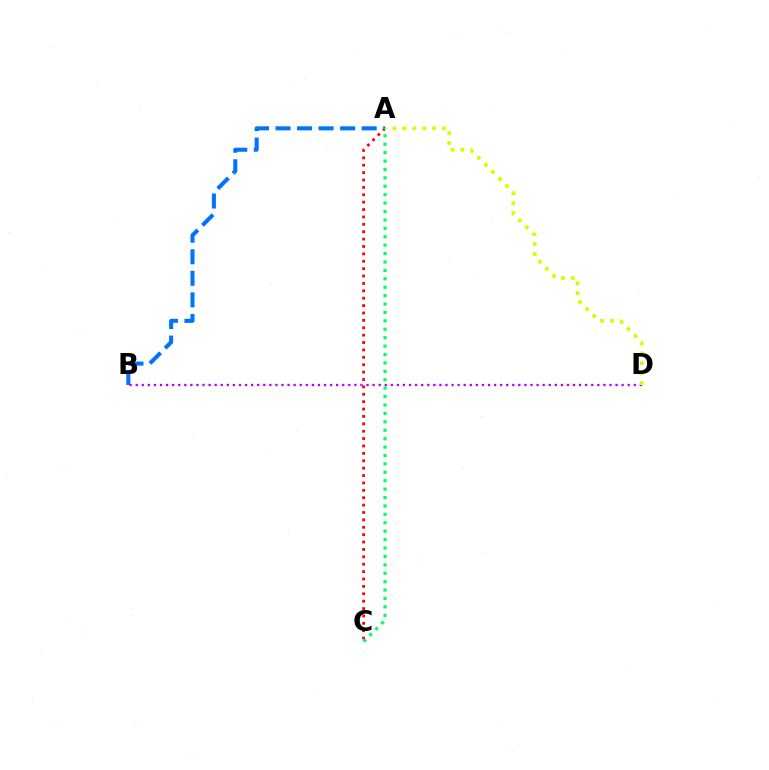{('A', 'C'): [{'color': '#ff0000', 'line_style': 'dotted', 'thickness': 2.01}, {'color': '#00ff5c', 'line_style': 'dotted', 'thickness': 2.29}], ('A', 'B'): [{'color': '#0074ff', 'line_style': 'dashed', 'thickness': 2.93}], ('B', 'D'): [{'color': '#b900ff', 'line_style': 'dotted', 'thickness': 1.65}], ('A', 'D'): [{'color': '#d1ff00', 'line_style': 'dotted', 'thickness': 2.7}]}